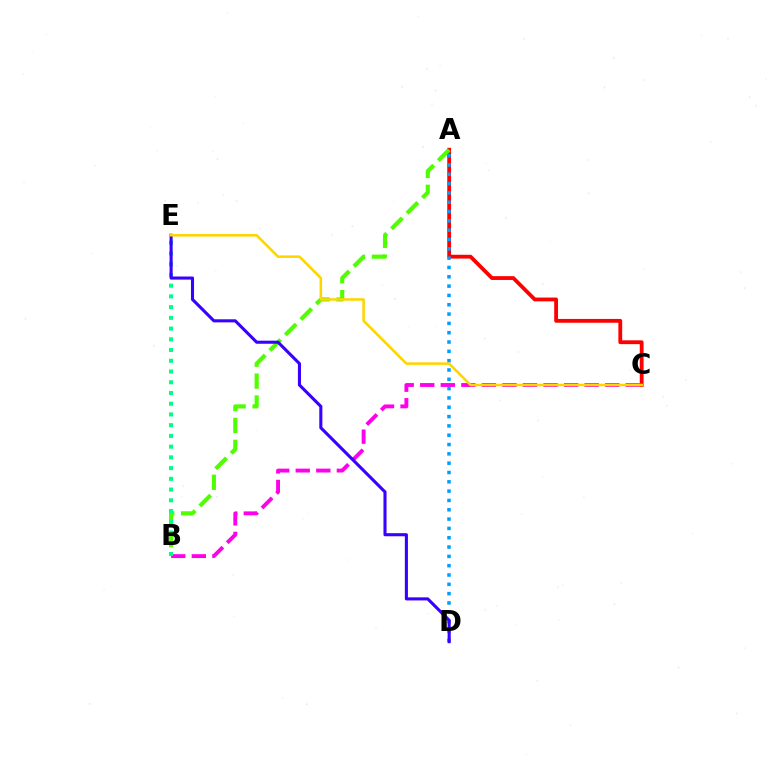{('A', 'C'): [{'color': '#ff0000', 'line_style': 'solid', 'thickness': 2.74}], ('A', 'B'): [{'color': '#4fff00', 'line_style': 'dashed', 'thickness': 2.98}], ('B', 'C'): [{'color': '#ff00ed', 'line_style': 'dashed', 'thickness': 2.79}], ('A', 'D'): [{'color': '#009eff', 'line_style': 'dotted', 'thickness': 2.53}], ('B', 'E'): [{'color': '#00ff86', 'line_style': 'dotted', 'thickness': 2.92}], ('D', 'E'): [{'color': '#3700ff', 'line_style': 'solid', 'thickness': 2.22}], ('C', 'E'): [{'color': '#ffd500', 'line_style': 'solid', 'thickness': 1.84}]}